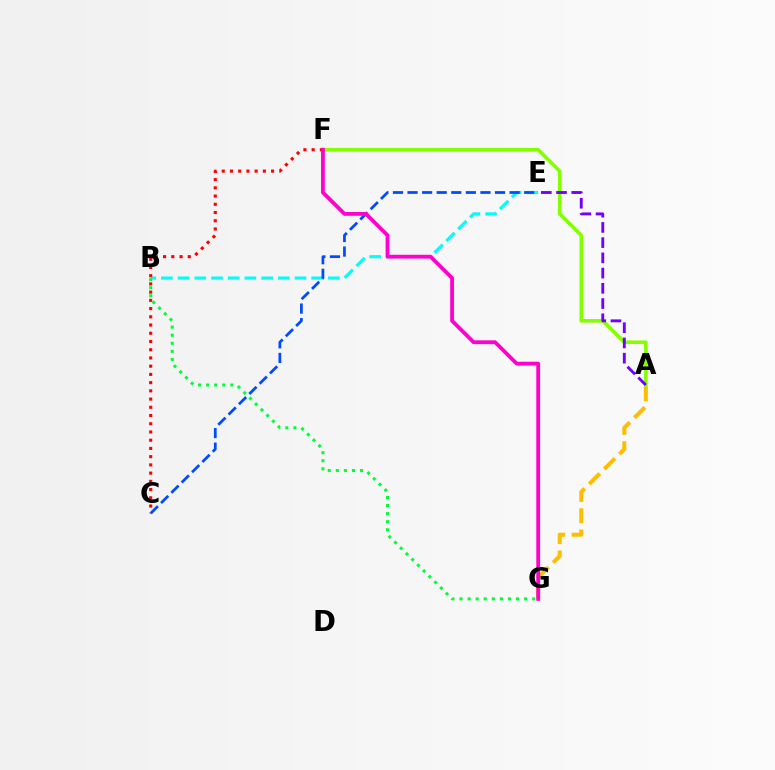{('A', 'G'): [{'color': '#ffbd00', 'line_style': 'dashed', 'thickness': 2.89}], ('B', 'E'): [{'color': '#00fff6', 'line_style': 'dashed', 'thickness': 2.27}], ('A', 'F'): [{'color': '#84ff00', 'line_style': 'solid', 'thickness': 2.57}], ('A', 'E'): [{'color': '#7200ff', 'line_style': 'dashed', 'thickness': 2.07}], ('B', 'G'): [{'color': '#00ff39', 'line_style': 'dotted', 'thickness': 2.19}], ('C', 'E'): [{'color': '#004bff', 'line_style': 'dashed', 'thickness': 1.98}], ('C', 'F'): [{'color': '#ff0000', 'line_style': 'dotted', 'thickness': 2.24}], ('F', 'G'): [{'color': '#ff00cf', 'line_style': 'solid', 'thickness': 2.74}]}